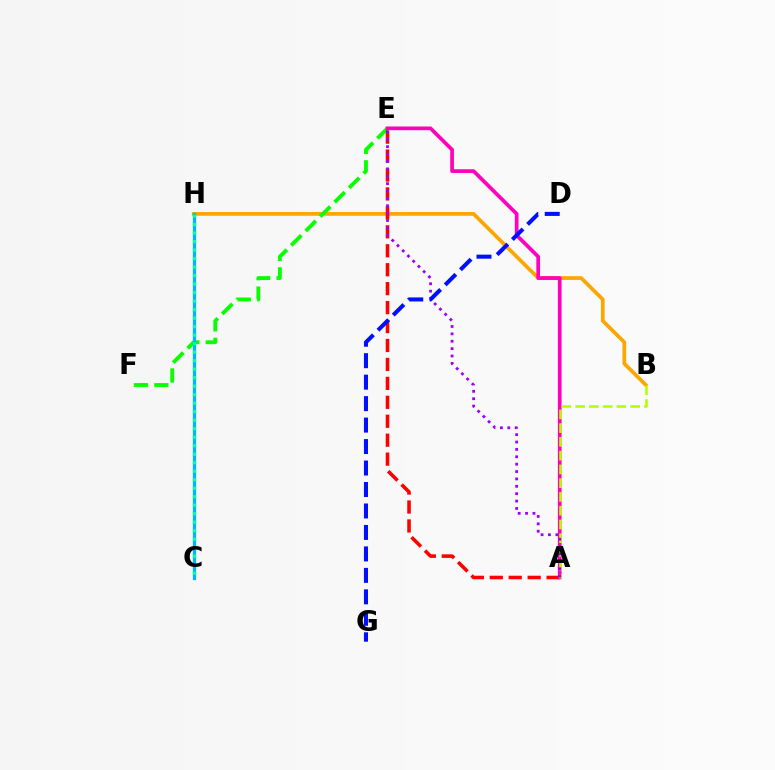{('B', 'H'): [{'color': '#ffa500', 'line_style': 'solid', 'thickness': 2.68}], ('E', 'F'): [{'color': '#08ff00', 'line_style': 'dashed', 'thickness': 2.77}], ('A', 'E'): [{'color': '#ff0000', 'line_style': 'dashed', 'thickness': 2.57}, {'color': '#ff00bd', 'line_style': 'solid', 'thickness': 2.67}, {'color': '#9b00ff', 'line_style': 'dotted', 'thickness': 2.01}], ('A', 'B'): [{'color': '#b3ff00', 'line_style': 'dashed', 'thickness': 1.87}], ('C', 'H'): [{'color': '#00b5ff', 'line_style': 'solid', 'thickness': 2.36}, {'color': '#00ff9d', 'line_style': 'dotted', 'thickness': 2.31}], ('D', 'G'): [{'color': '#0010ff', 'line_style': 'dashed', 'thickness': 2.92}]}